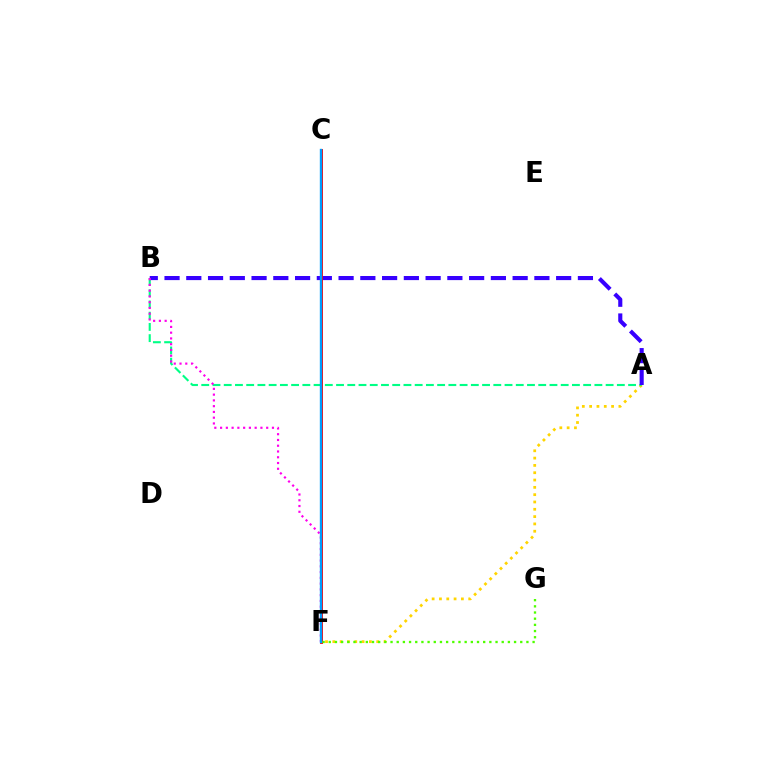{('A', 'F'): [{'color': '#ffd500', 'line_style': 'dotted', 'thickness': 1.99}], ('A', 'B'): [{'color': '#00ff86', 'line_style': 'dashed', 'thickness': 1.53}, {'color': '#3700ff', 'line_style': 'dashed', 'thickness': 2.96}], ('C', 'F'): [{'color': '#ff0000', 'line_style': 'solid', 'thickness': 2.08}, {'color': '#009eff', 'line_style': 'solid', 'thickness': 1.7}], ('B', 'F'): [{'color': '#ff00ed', 'line_style': 'dotted', 'thickness': 1.57}], ('F', 'G'): [{'color': '#4fff00', 'line_style': 'dotted', 'thickness': 1.68}]}